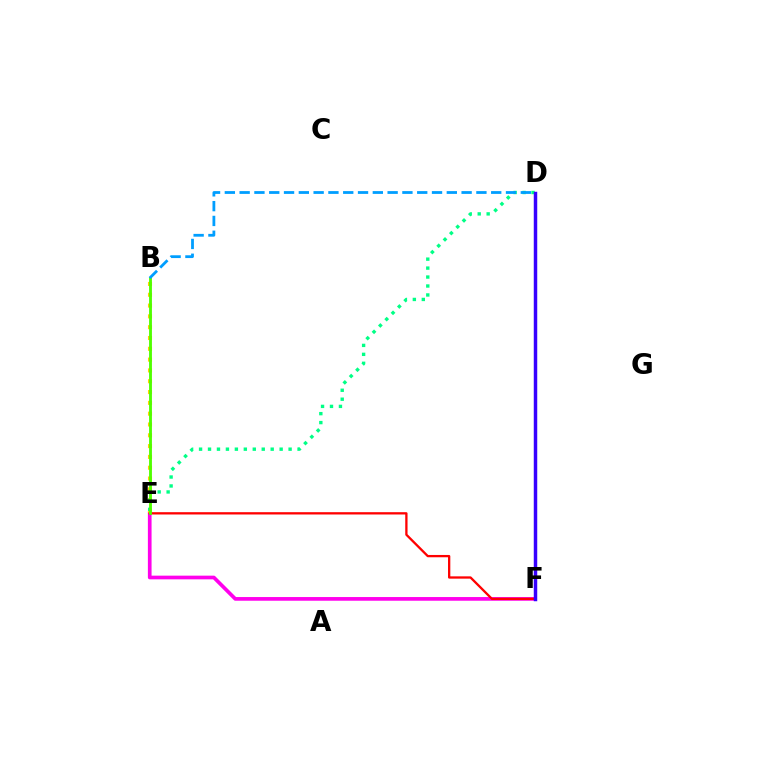{('E', 'F'): [{'color': '#ff00ed', 'line_style': 'solid', 'thickness': 2.66}, {'color': '#ff0000', 'line_style': 'solid', 'thickness': 1.66}], ('B', 'E'): [{'color': '#ffd500', 'line_style': 'dotted', 'thickness': 2.94}, {'color': '#4fff00', 'line_style': 'solid', 'thickness': 2.05}], ('D', 'E'): [{'color': '#00ff86', 'line_style': 'dotted', 'thickness': 2.43}], ('D', 'F'): [{'color': '#3700ff', 'line_style': 'solid', 'thickness': 2.5}], ('B', 'D'): [{'color': '#009eff', 'line_style': 'dashed', 'thickness': 2.01}]}